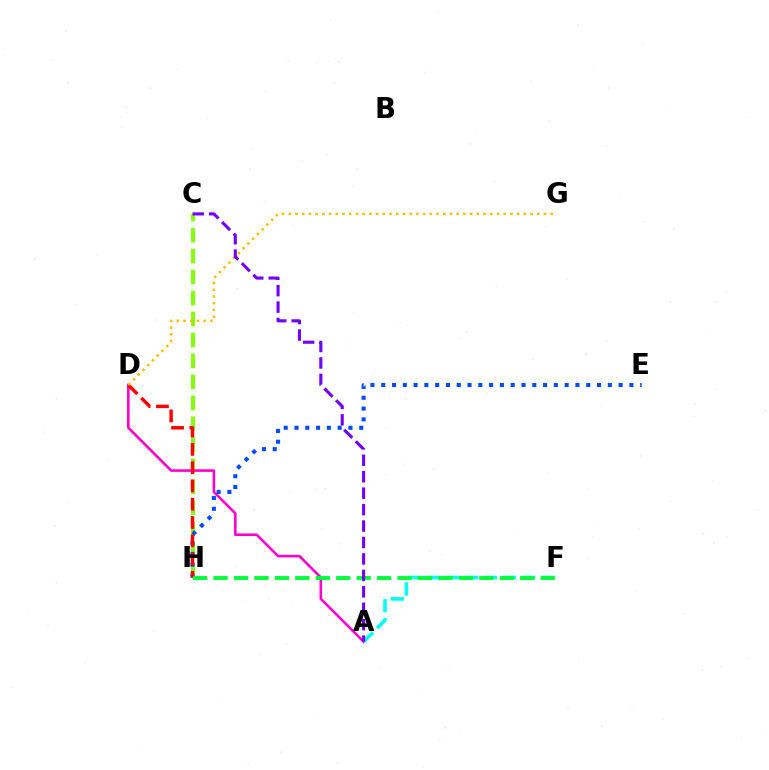{('C', 'H'): [{'color': '#84ff00', 'line_style': 'dashed', 'thickness': 2.85}], ('A', 'D'): [{'color': '#ff00cf', 'line_style': 'solid', 'thickness': 1.88}], ('A', 'F'): [{'color': '#00fff6', 'line_style': 'dashed', 'thickness': 2.59}], ('E', 'H'): [{'color': '#004bff', 'line_style': 'dotted', 'thickness': 2.93}], ('D', 'H'): [{'color': '#ff0000', 'line_style': 'dashed', 'thickness': 2.48}], ('F', 'H'): [{'color': '#00ff39', 'line_style': 'dashed', 'thickness': 2.78}], ('D', 'G'): [{'color': '#ffbd00', 'line_style': 'dotted', 'thickness': 1.82}], ('A', 'C'): [{'color': '#7200ff', 'line_style': 'dashed', 'thickness': 2.23}]}